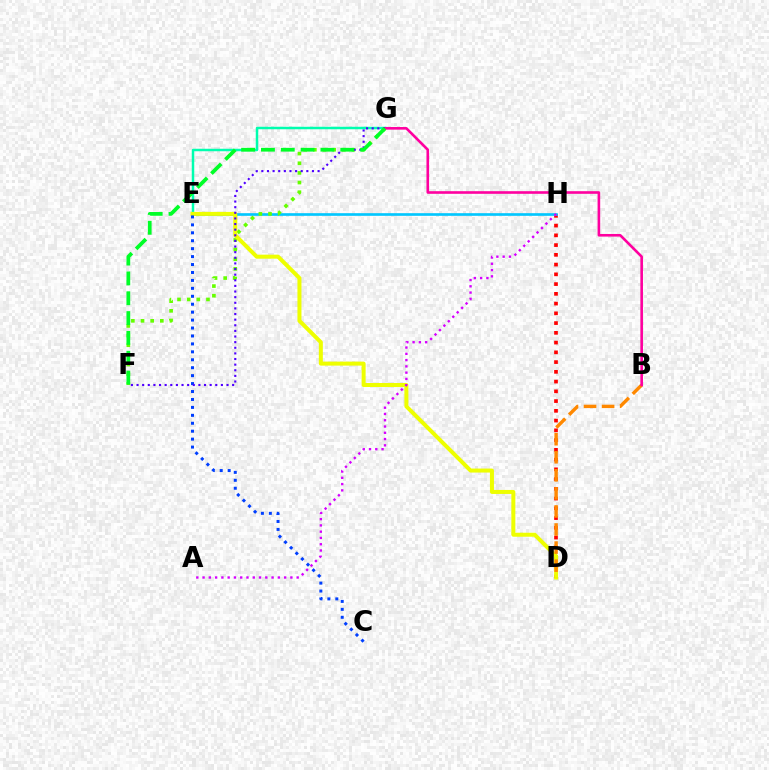{('D', 'H'): [{'color': '#ff0000', 'line_style': 'dotted', 'thickness': 2.65}], ('E', 'H'): [{'color': '#00c7ff', 'line_style': 'solid', 'thickness': 1.9}], ('E', 'G'): [{'color': '#00ffaf', 'line_style': 'solid', 'thickness': 1.79}], ('F', 'G'): [{'color': '#66ff00', 'line_style': 'dotted', 'thickness': 2.62}, {'color': '#4f00ff', 'line_style': 'dotted', 'thickness': 1.53}, {'color': '#00ff27', 'line_style': 'dashed', 'thickness': 2.69}], ('D', 'E'): [{'color': '#eeff00', 'line_style': 'solid', 'thickness': 2.88}], ('B', 'D'): [{'color': '#ff8800', 'line_style': 'dashed', 'thickness': 2.45}], ('B', 'G'): [{'color': '#ff00a0', 'line_style': 'solid', 'thickness': 1.88}], ('C', 'E'): [{'color': '#003fff', 'line_style': 'dotted', 'thickness': 2.16}], ('A', 'H'): [{'color': '#d600ff', 'line_style': 'dotted', 'thickness': 1.7}]}